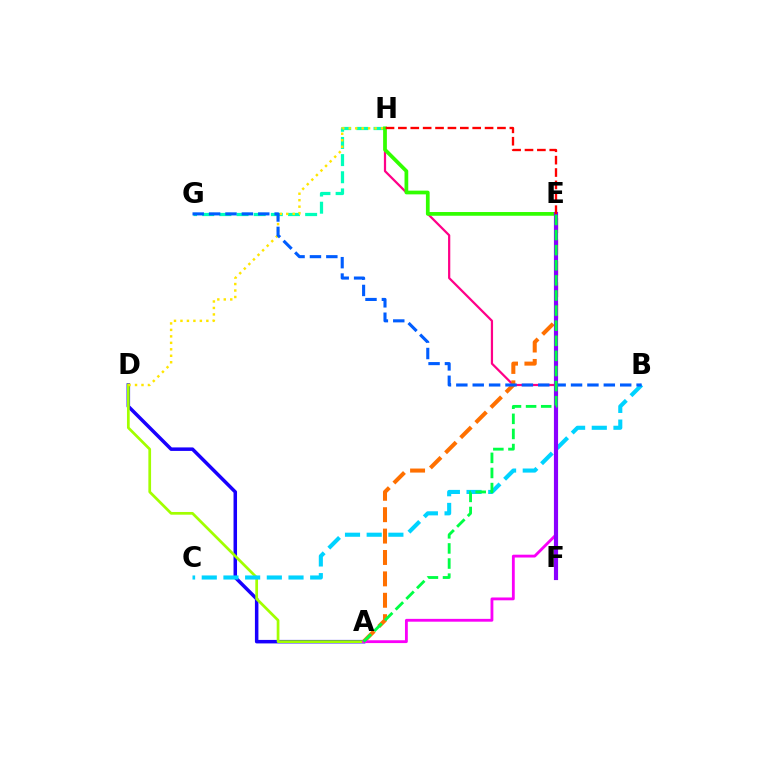{('A', 'D'): [{'color': '#1900ff', 'line_style': 'solid', 'thickness': 2.52}, {'color': '#a2ff00', 'line_style': 'solid', 'thickness': 1.95}], ('G', 'H'): [{'color': '#00ffbb', 'line_style': 'dashed', 'thickness': 2.33}], ('D', 'H'): [{'color': '#ffe600', 'line_style': 'dotted', 'thickness': 1.76}], ('F', 'H'): [{'color': '#ff0088', 'line_style': 'solid', 'thickness': 1.6}], ('A', 'E'): [{'color': '#ff7000', 'line_style': 'dashed', 'thickness': 2.91}, {'color': '#fa00f9', 'line_style': 'solid', 'thickness': 2.04}, {'color': '#00ff45', 'line_style': 'dashed', 'thickness': 2.05}], ('B', 'C'): [{'color': '#00d3ff', 'line_style': 'dashed', 'thickness': 2.95}], ('E', 'H'): [{'color': '#31ff00', 'line_style': 'solid', 'thickness': 2.68}, {'color': '#ff0000', 'line_style': 'dashed', 'thickness': 1.68}], ('B', 'G'): [{'color': '#005dff', 'line_style': 'dashed', 'thickness': 2.23}], ('E', 'F'): [{'color': '#8a00ff', 'line_style': 'solid', 'thickness': 2.99}]}